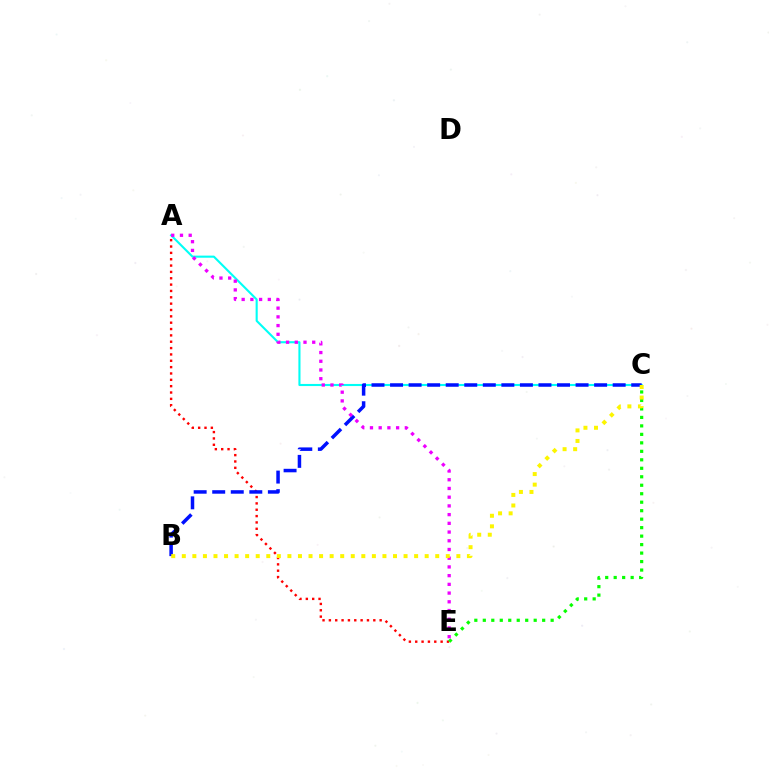{('A', 'C'): [{'color': '#00fff6', 'line_style': 'solid', 'thickness': 1.52}], ('A', 'E'): [{'color': '#ff0000', 'line_style': 'dotted', 'thickness': 1.72}, {'color': '#ee00ff', 'line_style': 'dotted', 'thickness': 2.37}], ('B', 'C'): [{'color': '#0010ff', 'line_style': 'dashed', 'thickness': 2.52}, {'color': '#fcf500', 'line_style': 'dotted', 'thickness': 2.87}], ('C', 'E'): [{'color': '#08ff00', 'line_style': 'dotted', 'thickness': 2.3}]}